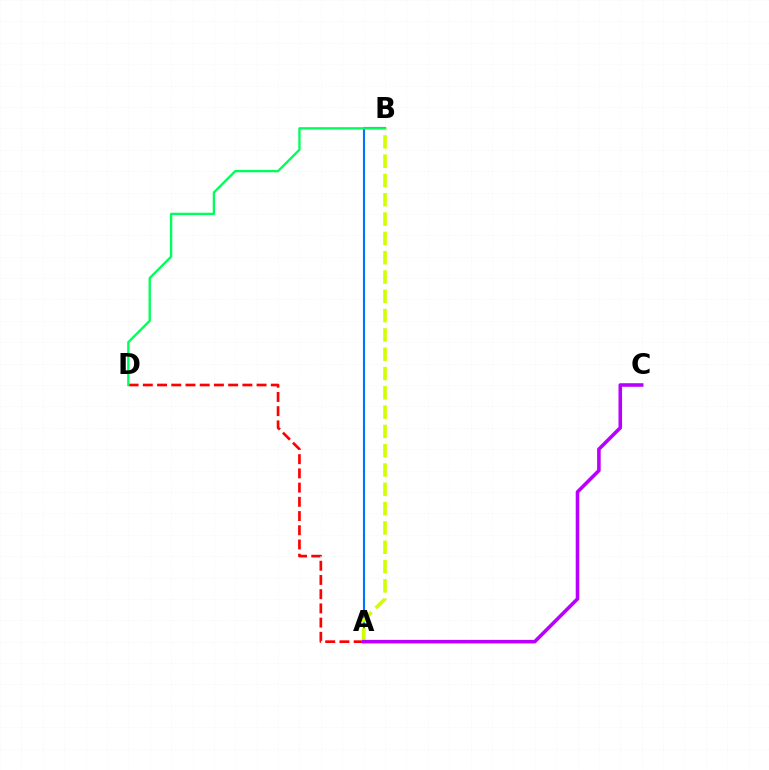{('A', 'B'): [{'color': '#0074ff', 'line_style': 'solid', 'thickness': 1.54}, {'color': '#d1ff00', 'line_style': 'dashed', 'thickness': 2.62}], ('A', 'D'): [{'color': '#ff0000', 'line_style': 'dashed', 'thickness': 1.93}], ('A', 'C'): [{'color': '#b900ff', 'line_style': 'solid', 'thickness': 2.57}], ('B', 'D'): [{'color': '#00ff5c', 'line_style': 'solid', 'thickness': 1.69}]}